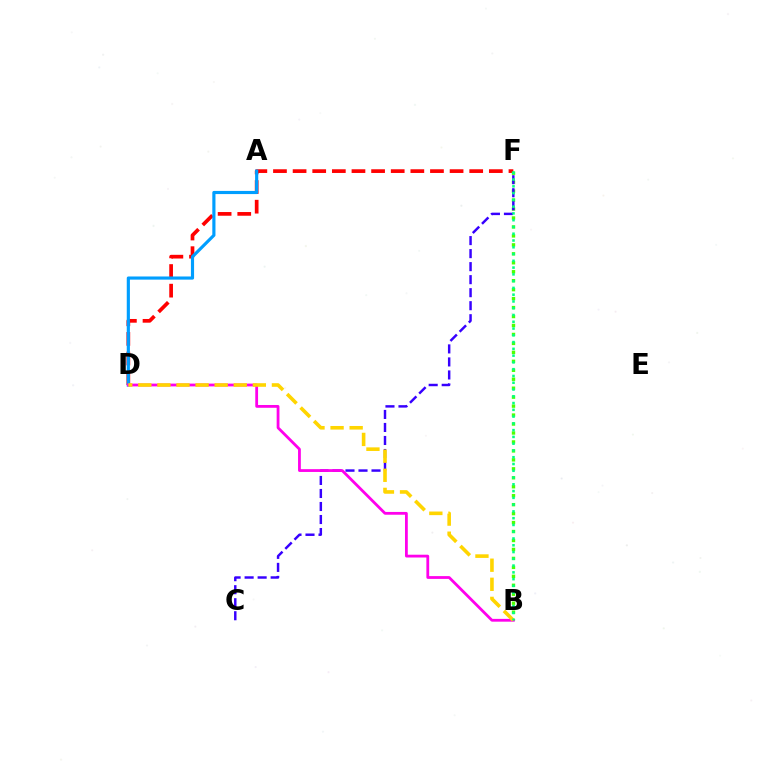{('D', 'F'): [{'color': '#ff0000', 'line_style': 'dashed', 'thickness': 2.67}], ('B', 'F'): [{'color': '#4fff00', 'line_style': 'dotted', 'thickness': 2.43}, {'color': '#00ff86', 'line_style': 'dotted', 'thickness': 1.84}], ('A', 'D'): [{'color': '#009eff', 'line_style': 'solid', 'thickness': 2.27}], ('C', 'F'): [{'color': '#3700ff', 'line_style': 'dashed', 'thickness': 1.77}], ('B', 'D'): [{'color': '#ff00ed', 'line_style': 'solid', 'thickness': 2.01}, {'color': '#ffd500', 'line_style': 'dashed', 'thickness': 2.59}]}